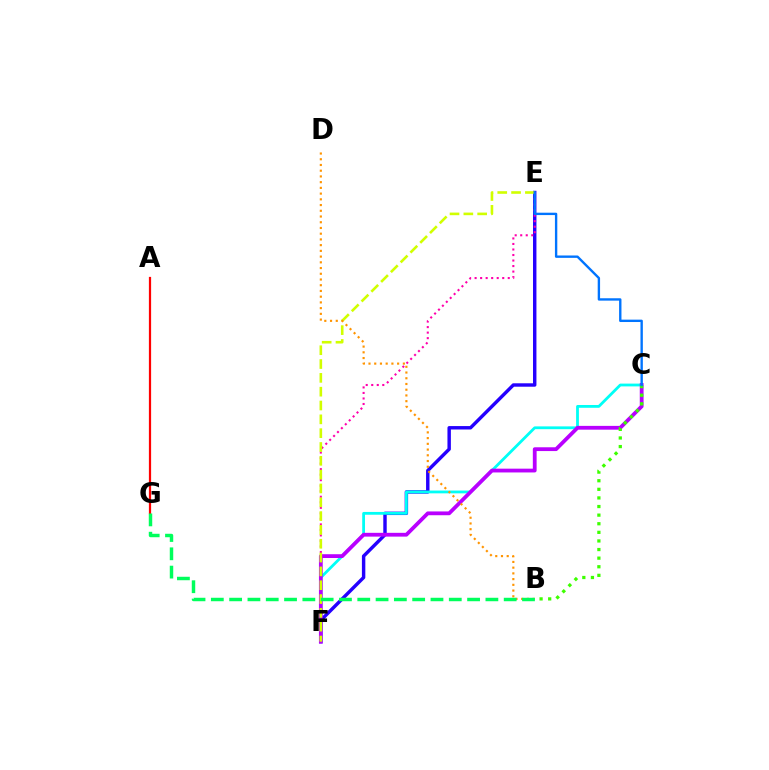{('E', 'F'): [{'color': '#2500ff', 'line_style': 'solid', 'thickness': 2.47}, {'color': '#ff00ac', 'line_style': 'dotted', 'thickness': 1.5}, {'color': '#d1ff00', 'line_style': 'dashed', 'thickness': 1.88}], ('A', 'G'): [{'color': '#ff0000', 'line_style': 'solid', 'thickness': 1.61}], ('C', 'F'): [{'color': '#00fff6', 'line_style': 'solid', 'thickness': 2.01}, {'color': '#b900ff', 'line_style': 'solid', 'thickness': 2.73}], ('B', 'C'): [{'color': '#3dff00', 'line_style': 'dotted', 'thickness': 2.34}], ('C', 'E'): [{'color': '#0074ff', 'line_style': 'solid', 'thickness': 1.71}], ('B', 'D'): [{'color': '#ff9400', 'line_style': 'dotted', 'thickness': 1.56}], ('B', 'G'): [{'color': '#00ff5c', 'line_style': 'dashed', 'thickness': 2.49}]}